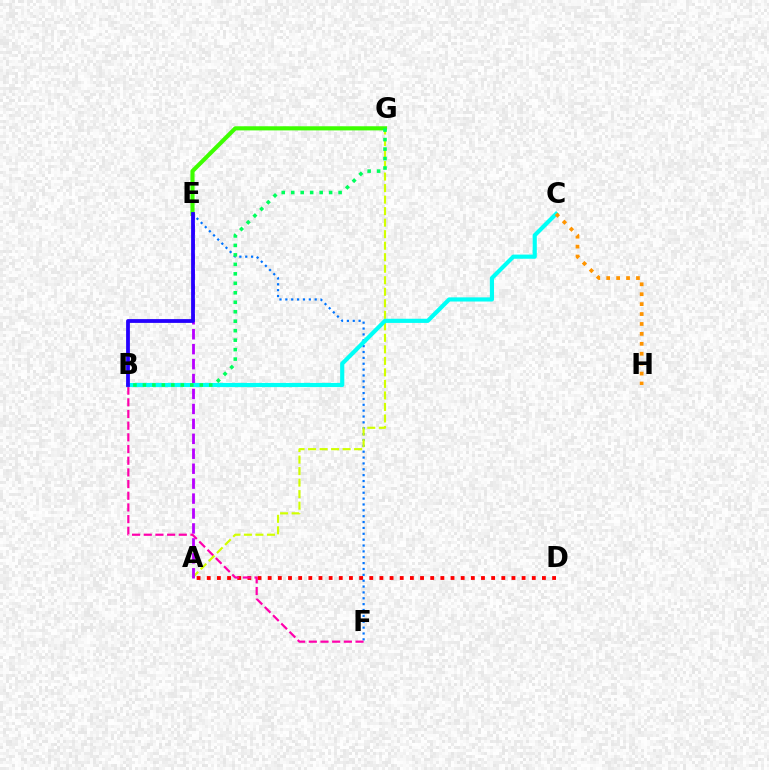{('A', 'D'): [{'color': '#ff0000', 'line_style': 'dotted', 'thickness': 2.76}], ('E', 'F'): [{'color': '#0074ff', 'line_style': 'dotted', 'thickness': 1.59}], ('B', 'F'): [{'color': '#ff00ac', 'line_style': 'dashed', 'thickness': 1.59}], ('A', 'G'): [{'color': '#d1ff00', 'line_style': 'dashed', 'thickness': 1.56}], ('A', 'E'): [{'color': '#b900ff', 'line_style': 'dashed', 'thickness': 2.03}], ('B', 'C'): [{'color': '#00fff6', 'line_style': 'solid', 'thickness': 2.99}], ('E', 'G'): [{'color': '#3dff00', 'line_style': 'solid', 'thickness': 2.97}], ('B', 'G'): [{'color': '#00ff5c', 'line_style': 'dotted', 'thickness': 2.57}], ('C', 'H'): [{'color': '#ff9400', 'line_style': 'dotted', 'thickness': 2.7}], ('B', 'E'): [{'color': '#2500ff', 'line_style': 'solid', 'thickness': 2.73}]}